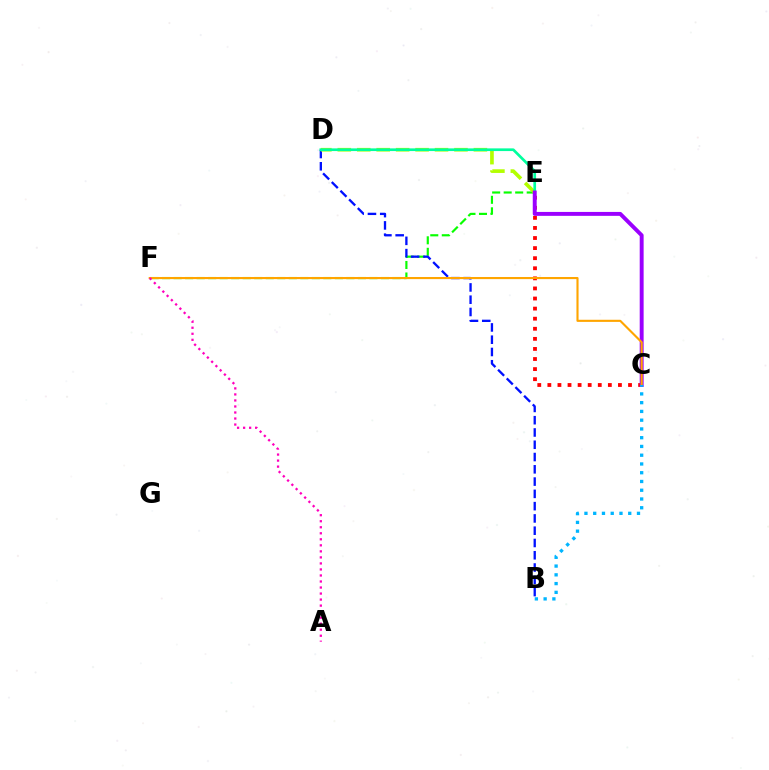{('E', 'F'): [{'color': '#08ff00', 'line_style': 'dashed', 'thickness': 1.56}], ('B', 'D'): [{'color': '#0010ff', 'line_style': 'dashed', 'thickness': 1.67}], ('C', 'E'): [{'color': '#ff0000', 'line_style': 'dotted', 'thickness': 2.74}, {'color': '#9b00ff', 'line_style': 'solid', 'thickness': 2.82}], ('D', 'E'): [{'color': '#b3ff00', 'line_style': 'dashed', 'thickness': 2.64}, {'color': '#00ff9d', 'line_style': 'solid', 'thickness': 1.94}], ('C', 'F'): [{'color': '#ffa500', 'line_style': 'solid', 'thickness': 1.53}], ('A', 'F'): [{'color': '#ff00bd', 'line_style': 'dotted', 'thickness': 1.64}], ('B', 'C'): [{'color': '#00b5ff', 'line_style': 'dotted', 'thickness': 2.38}]}